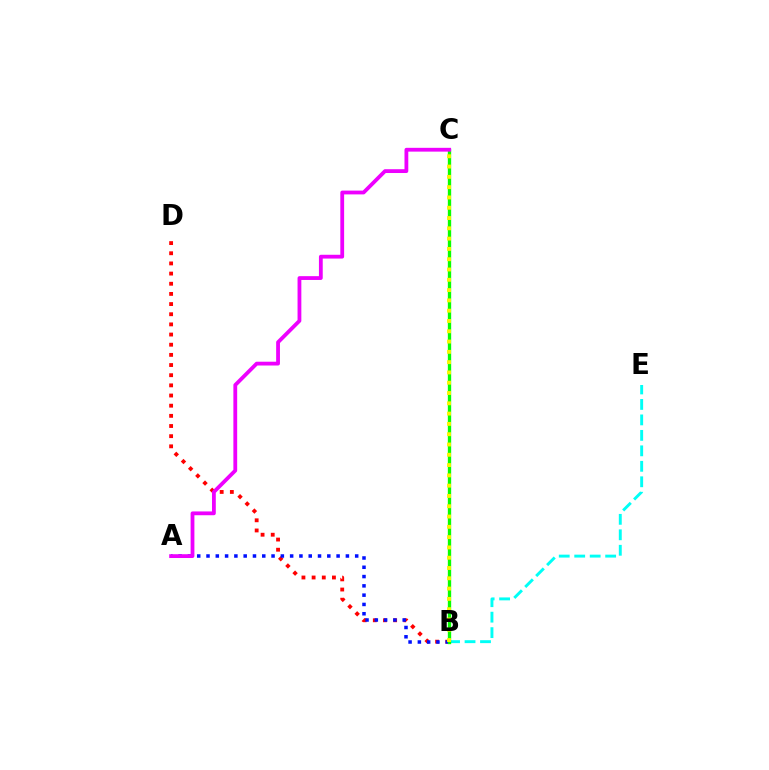{('B', 'E'): [{'color': '#00fff6', 'line_style': 'dashed', 'thickness': 2.1}], ('B', 'D'): [{'color': '#ff0000', 'line_style': 'dotted', 'thickness': 2.76}], ('A', 'B'): [{'color': '#0010ff', 'line_style': 'dotted', 'thickness': 2.52}], ('B', 'C'): [{'color': '#08ff00', 'line_style': 'solid', 'thickness': 2.4}, {'color': '#fcf500', 'line_style': 'dotted', 'thickness': 2.8}], ('A', 'C'): [{'color': '#ee00ff', 'line_style': 'solid', 'thickness': 2.73}]}